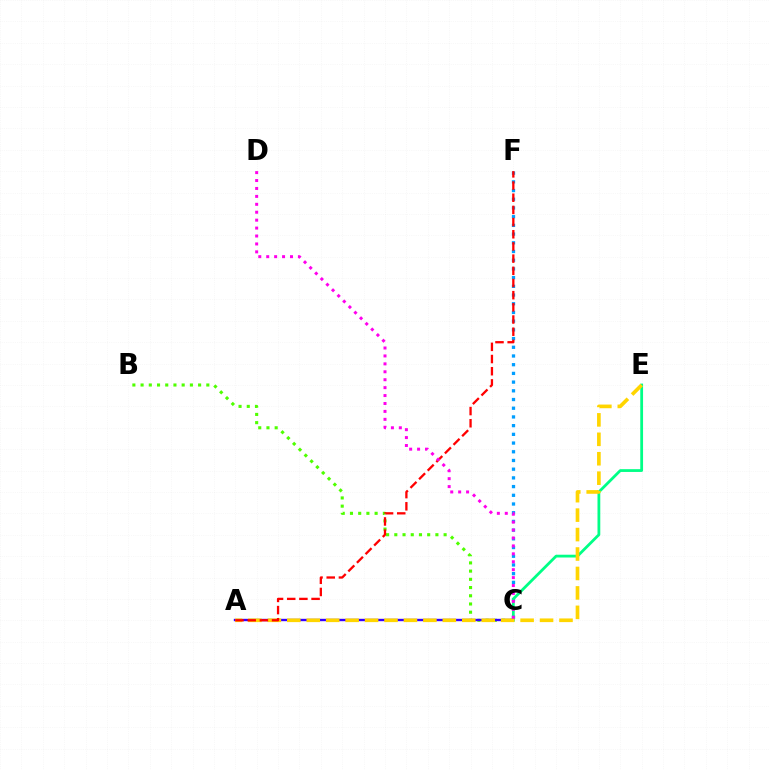{('B', 'C'): [{'color': '#4fff00', 'line_style': 'dotted', 'thickness': 2.23}], ('A', 'C'): [{'color': '#3700ff', 'line_style': 'solid', 'thickness': 1.71}], ('C', 'F'): [{'color': '#009eff', 'line_style': 'dotted', 'thickness': 2.37}], ('C', 'E'): [{'color': '#00ff86', 'line_style': 'solid', 'thickness': 2.0}], ('A', 'E'): [{'color': '#ffd500', 'line_style': 'dashed', 'thickness': 2.64}], ('A', 'F'): [{'color': '#ff0000', 'line_style': 'dashed', 'thickness': 1.65}], ('C', 'D'): [{'color': '#ff00ed', 'line_style': 'dotted', 'thickness': 2.15}]}